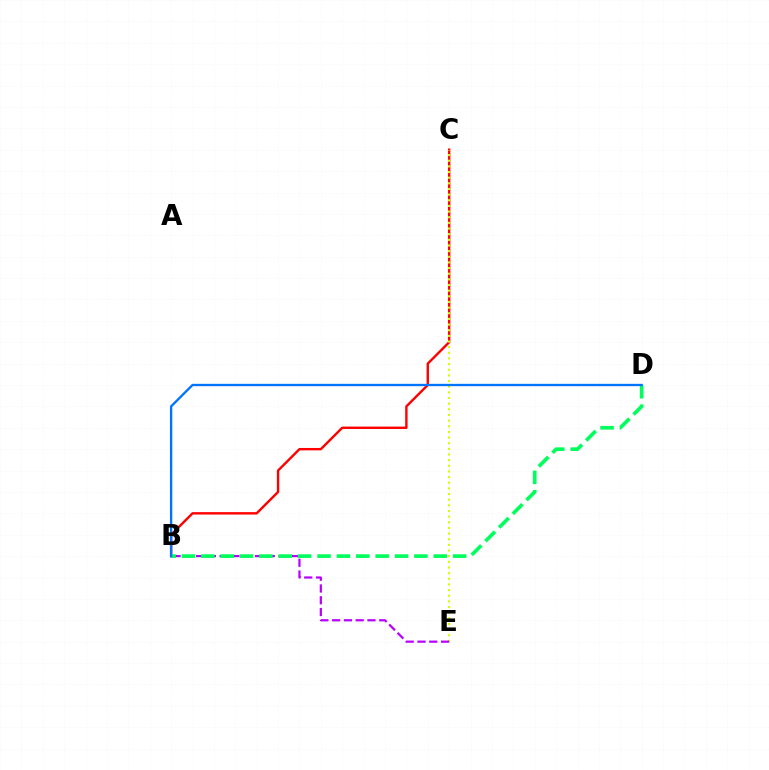{('B', 'C'): [{'color': '#ff0000', 'line_style': 'solid', 'thickness': 1.72}], ('C', 'E'): [{'color': '#d1ff00', 'line_style': 'dotted', 'thickness': 1.53}], ('B', 'E'): [{'color': '#b900ff', 'line_style': 'dashed', 'thickness': 1.6}], ('B', 'D'): [{'color': '#00ff5c', 'line_style': 'dashed', 'thickness': 2.63}, {'color': '#0074ff', 'line_style': 'solid', 'thickness': 1.67}]}